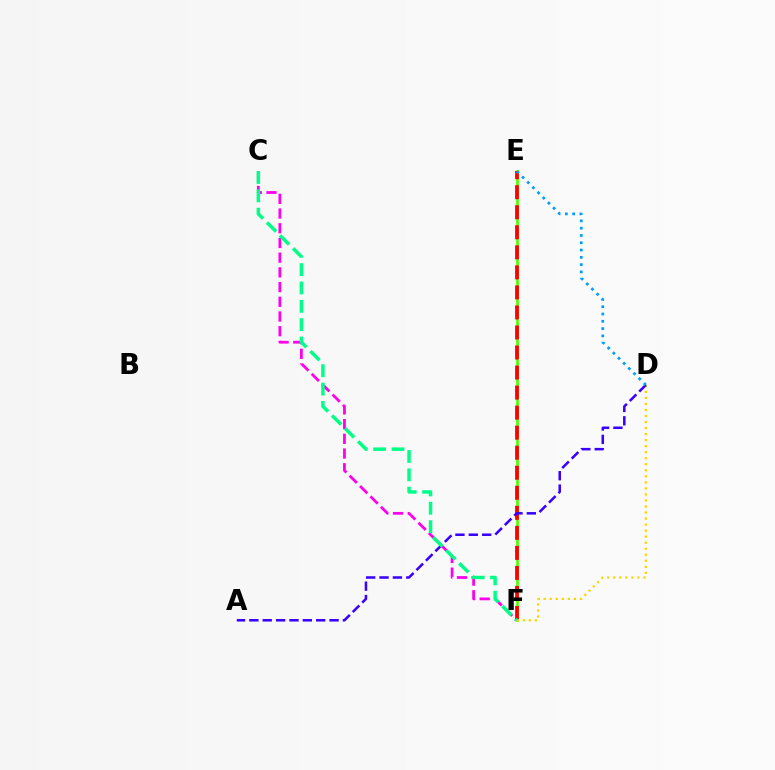{('E', 'F'): [{'color': '#4fff00', 'line_style': 'solid', 'thickness': 1.95}, {'color': '#ff0000', 'line_style': 'dashed', 'thickness': 2.72}], ('C', 'F'): [{'color': '#ff00ed', 'line_style': 'dashed', 'thickness': 2.0}, {'color': '#00ff86', 'line_style': 'dashed', 'thickness': 2.49}], ('D', 'F'): [{'color': '#ffd500', 'line_style': 'dotted', 'thickness': 1.64}], ('A', 'D'): [{'color': '#3700ff', 'line_style': 'dashed', 'thickness': 1.82}], ('D', 'E'): [{'color': '#009eff', 'line_style': 'dotted', 'thickness': 1.98}]}